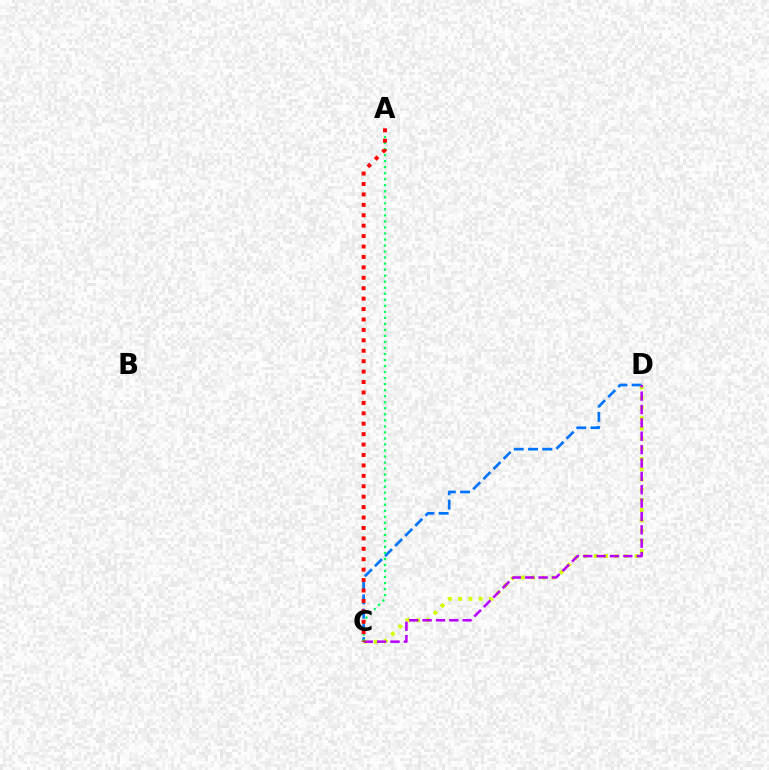{('C', 'D'): [{'color': '#0074ff', 'line_style': 'dashed', 'thickness': 1.94}, {'color': '#d1ff00', 'line_style': 'dotted', 'thickness': 2.78}, {'color': '#b900ff', 'line_style': 'dashed', 'thickness': 1.82}], ('A', 'C'): [{'color': '#00ff5c', 'line_style': 'dotted', 'thickness': 1.64}, {'color': '#ff0000', 'line_style': 'dotted', 'thickness': 2.83}]}